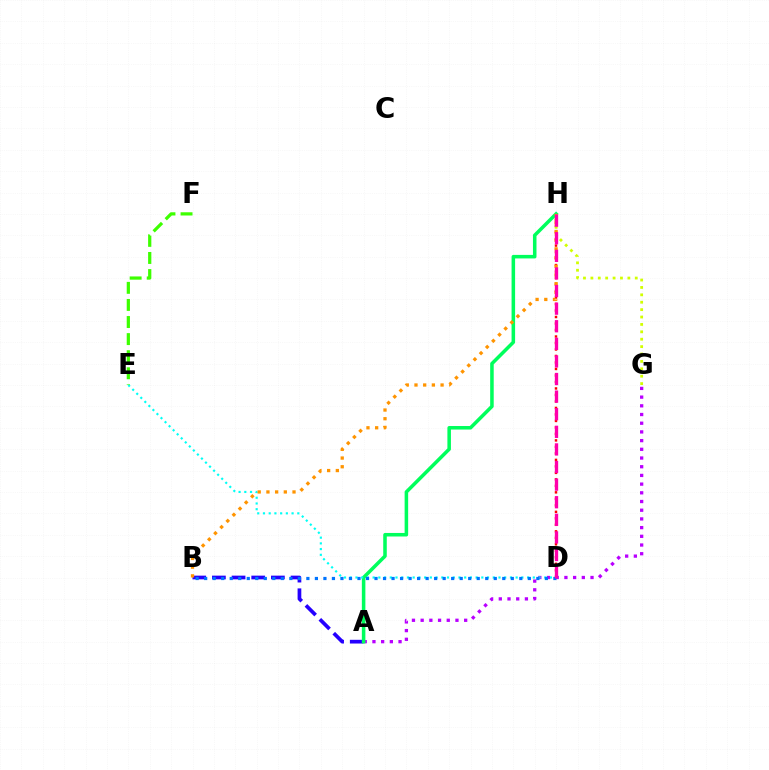{('A', 'B'): [{'color': '#2500ff', 'line_style': 'dashed', 'thickness': 2.67}], ('D', 'H'): [{'color': '#ff0000', 'line_style': 'dotted', 'thickness': 1.76}, {'color': '#ff00ac', 'line_style': 'dashed', 'thickness': 2.39}], ('A', 'G'): [{'color': '#b900ff', 'line_style': 'dotted', 'thickness': 2.36}], ('A', 'H'): [{'color': '#00ff5c', 'line_style': 'solid', 'thickness': 2.55}], ('D', 'E'): [{'color': '#00fff6', 'line_style': 'dotted', 'thickness': 1.55}], ('B', 'D'): [{'color': '#0074ff', 'line_style': 'dotted', 'thickness': 2.31}], ('G', 'H'): [{'color': '#d1ff00', 'line_style': 'dotted', 'thickness': 2.01}], ('E', 'F'): [{'color': '#3dff00', 'line_style': 'dashed', 'thickness': 2.32}], ('B', 'H'): [{'color': '#ff9400', 'line_style': 'dotted', 'thickness': 2.36}]}